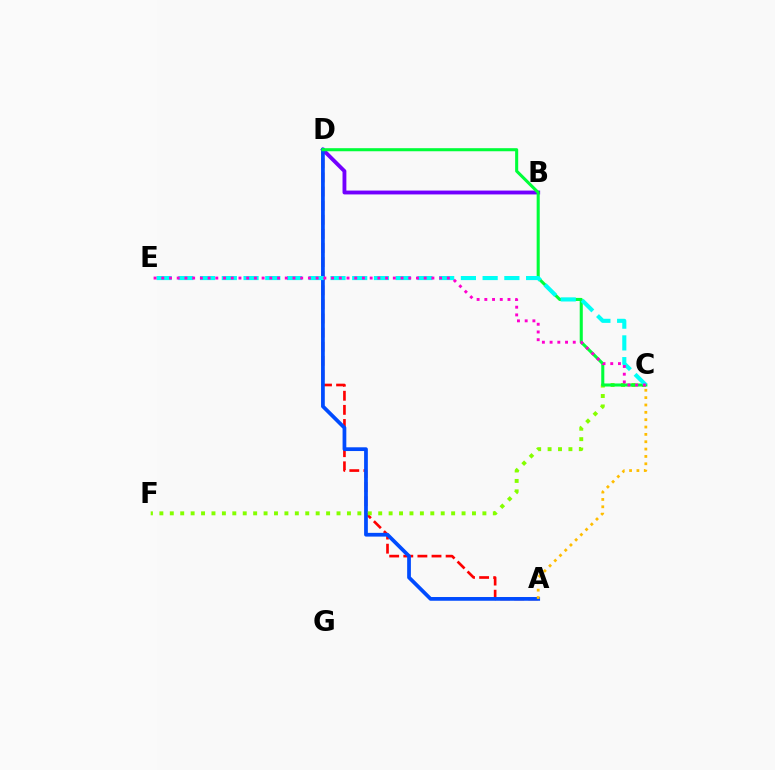{('B', 'D'): [{'color': '#7200ff', 'line_style': 'solid', 'thickness': 2.77}], ('A', 'D'): [{'color': '#ff0000', 'line_style': 'dashed', 'thickness': 1.92}, {'color': '#004bff', 'line_style': 'solid', 'thickness': 2.69}], ('C', 'F'): [{'color': '#84ff00', 'line_style': 'dotted', 'thickness': 2.83}], ('C', 'D'): [{'color': '#00ff39', 'line_style': 'solid', 'thickness': 2.21}], ('A', 'C'): [{'color': '#ffbd00', 'line_style': 'dotted', 'thickness': 2.0}], ('C', 'E'): [{'color': '#00fff6', 'line_style': 'dashed', 'thickness': 2.95}, {'color': '#ff00cf', 'line_style': 'dotted', 'thickness': 2.1}]}